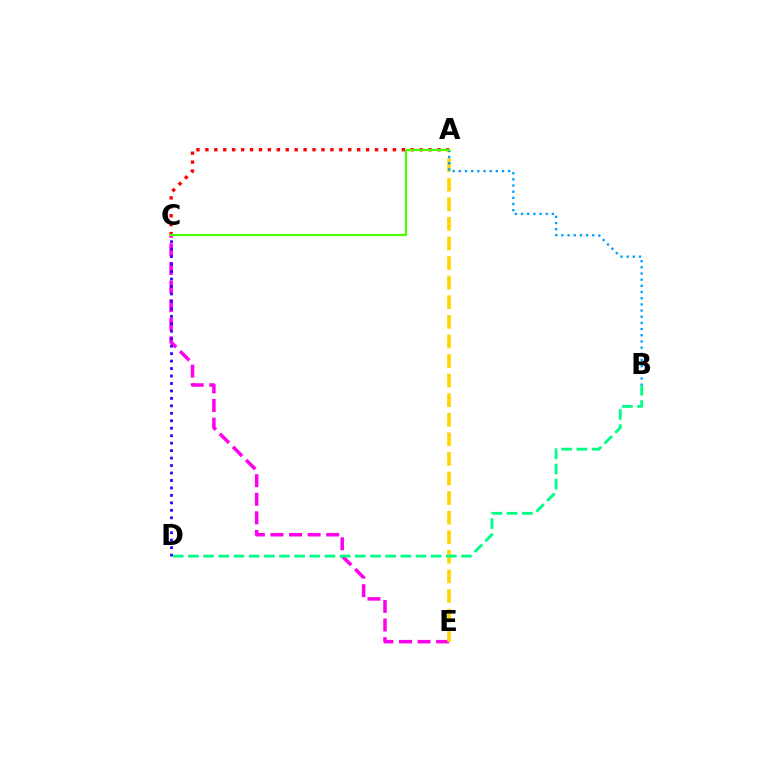{('C', 'E'): [{'color': '#ff00ed', 'line_style': 'dashed', 'thickness': 2.52}], ('C', 'D'): [{'color': '#3700ff', 'line_style': 'dotted', 'thickness': 2.03}], ('A', 'C'): [{'color': '#ff0000', 'line_style': 'dotted', 'thickness': 2.43}, {'color': '#4fff00', 'line_style': 'solid', 'thickness': 1.59}], ('A', 'E'): [{'color': '#ffd500', 'line_style': 'dashed', 'thickness': 2.66}], ('A', 'B'): [{'color': '#009eff', 'line_style': 'dotted', 'thickness': 1.68}], ('B', 'D'): [{'color': '#00ff86', 'line_style': 'dashed', 'thickness': 2.06}]}